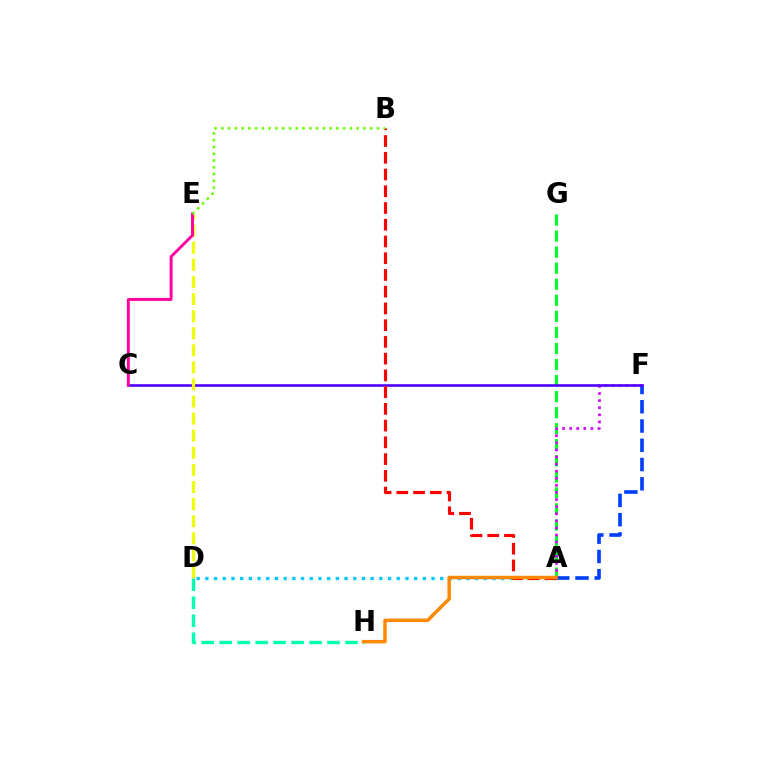{('A', 'G'): [{'color': '#00ff27', 'line_style': 'dashed', 'thickness': 2.18}], ('A', 'F'): [{'color': '#003fff', 'line_style': 'dashed', 'thickness': 2.62}, {'color': '#d600ff', 'line_style': 'dotted', 'thickness': 1.93}], ('A', 'D'): [{'color': '#00c7ff', 'line_style': 'dotted', 'thickness': 2.36}], ('C', 'F'): [{'color': '#4f00ff', 'line_style': 'solid', 'thickness': 1.88}], ('D', 'E'): [{'color': '#eeff00', 'line_style': 'dashed', 'thickness': 2.32}], ('C', 'E'): [{'color': '#ff00a0', 'line_style': 'solid', 'thickness': 2.1}], ('A', 'B'): [{'color': '#ff0000', 'line_style': 'dashed', 'thickness': 2.27}], ('D', 'H'): [{'color': '#00ffaf', 'line_style': 'dashed', 'thickness': 2.44}], ('B', 'E'): [{'color': '#66ff00', 'line_style': 'dotted', 'thickness': 1.84}], ('A', 'H'): [{'color': '#ff8800', 'line_style': 'solid', 'thickness': 2.5}]}